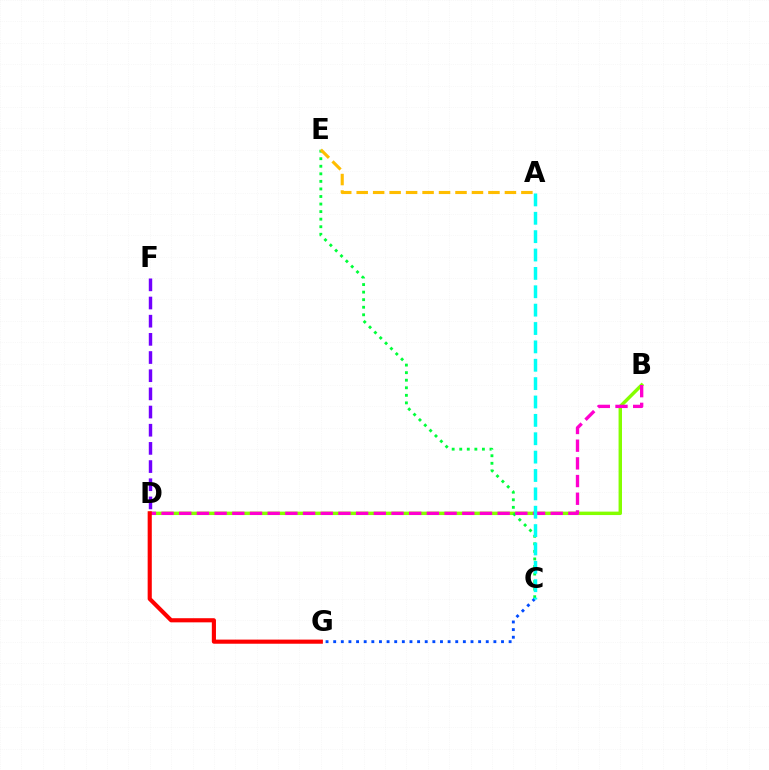{('B', 'D'): [{'color': '#84ff00', 'line_style': 'solid', 'thickness': 2.47}, {'color': '#ff00cf', 'line_style': 'dashed', 'thickness': 2.4}], ('C', 'E'): [{'color': '#00ff39', 'line_style': 'dotted', 'thickness': 2.05}], ('C', 'G'): [{'color': '#004bff', 'line_style': 'dotted', 'thickness': 2.07}], ('D', 'F'): [{'color': '#7200ff', 'line_style': 'dashed', 'thickness': 2.47}], ('A', 'E'): [{'color': '#ffbd00', 'line_style': 'dashed', 'thickness': 2.24}], ('A', 'C'): [{'color': '#00fff6', 'line_style': 'dashed', 'thickness': 2.5}], ('D', 'G'): [{'color': '#ff0000', 'line_style': 'solid', 'thickness': 2.97}]}